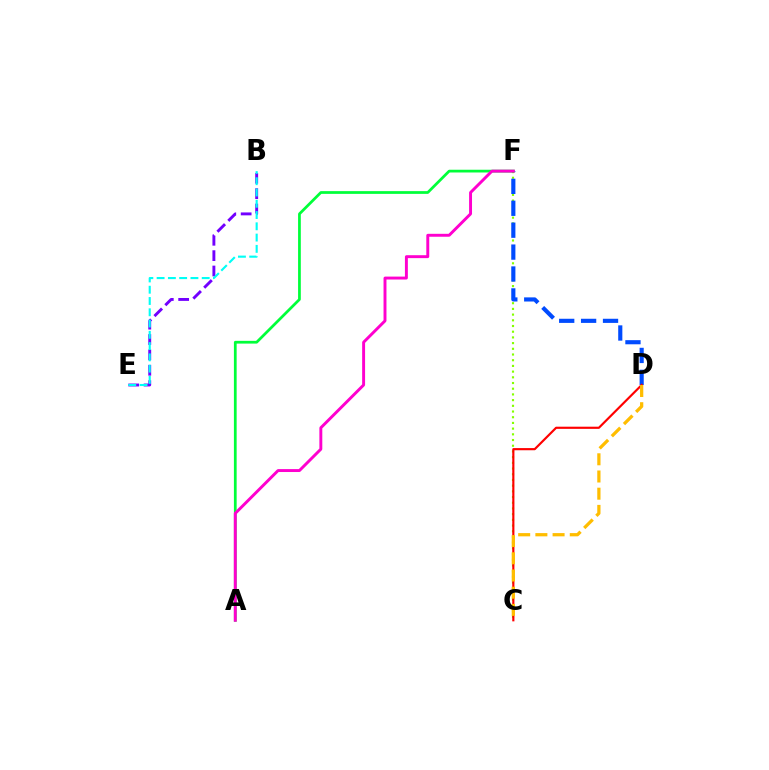{('C', 'F'): [{'color': '#84ff00', 'line_style': 'dotted', 'thickness': 1.55}], ('D', 'F'): [{'color': '#004bff', 'line_style': 'dashed', 'thickness': 2.98}], ('C', 'D'): [{'color': '#ff0000', 'line_style': 'solid', 'thickness': 1.56}, {'color': '#ffbd00', 'line_style': 'dashed', 'thickness': 2.34}], ('B', 'E'): [{'color': '#7200ff', 'line_style': 'dashed', 'thickness': 2.09}, {'color': '#00fff6', 'line_style': 'dashed', 'thickness': 1.53}], ('A', 'F'): [{'color': '#00ff39', 'line_style': 'solid', 'thickness': 1.98}, {'color': '#ff00cf', 'line_style': 'solid', 'thickness': 2.11}]}